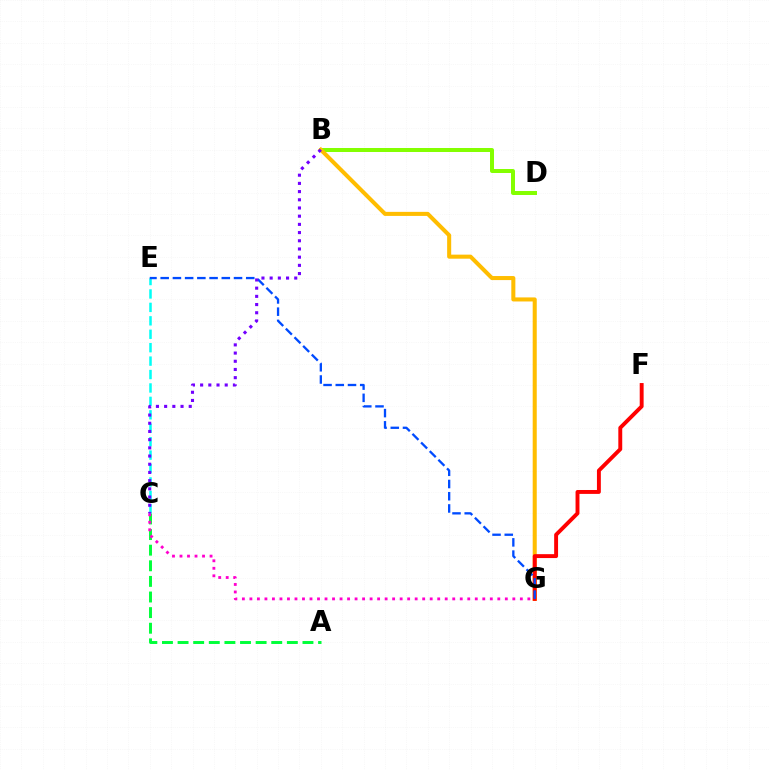{('B', 'D'): [{'color': '#84ff00', 'line_style': 'solid', 'thickness': 2.87}], ('A', 'C'): [{'color': '#00ff39', 'line_style': 'dashed', 'thickness': 2.12}], ('B', 'G'): [{'color': '#ffbd00', 'line_style': 'solid', 'thickness': 2.92}], ('C', 'E'): [{'color': '#00fff6', 'line_style': 'dashed', 'thickness': 1.82}], ('C', 'G'): [{'color': '#ff00cf', 'line_style': 'dotted', 'thickness': 2.04}], ('F', 'G'): [{'color': '#ff0000', 'line_style': 'solid', 'thickness': 2.81}], ('E', 'G'): [{'color': '#004bff', 'line_style': 'dashed', 'thickness': 1.66}], ('B', 'C'): [{'color': '#7200ff', 'line_style': 'dotted', 'thickness': 2.23}]}